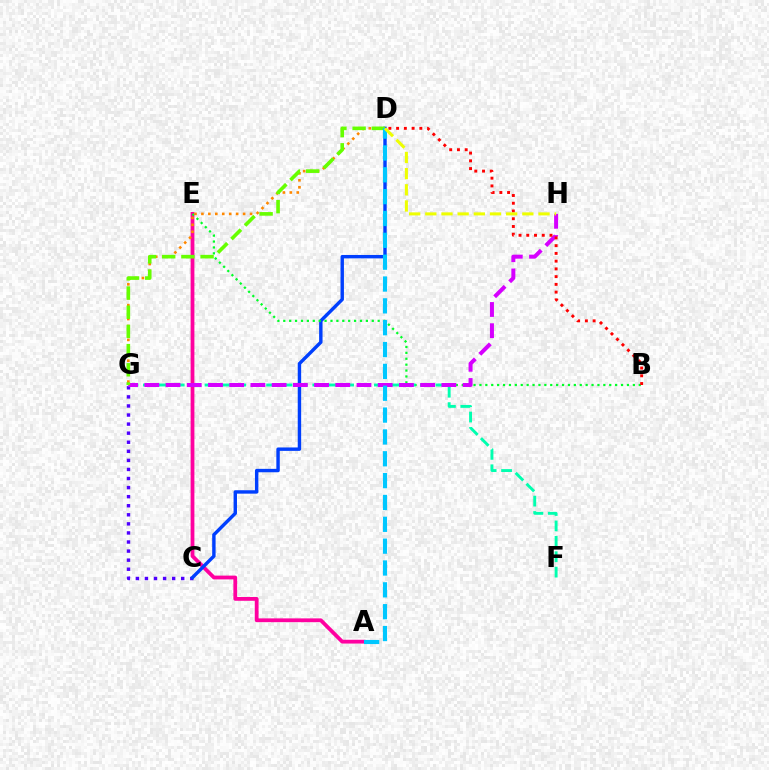{('C', 'G'): [{'color': '#4f00ff', 'line_style': 'dotted', 'thickness': 2.46}], ('A', 'E'): [{'color': '#ff00a0', 'line_style': 'solid', 'thickness': 2.73}], ('C', 'D'): [{'color': '#003fff', 'line_style': 'solid', 'thickness': 2.46}], ('B', 'E'): [{'color': '#00ff27', 'line_style': 'dotted', 'thickness': 1.6}], ('F', 'G'): [{'color': '#00ffaf', 'line_style': 'dashed', 'thickness': 2.09}], ('G', 'H'): [{'color': '#d600ff', 'line_style': 'dashed', 'thickness': 2.88}], ('B', 'D'): [{'color': '#ff0000', 'line_style': 'dotted', 'thickness': 2.1}], ('D', 'G'): [{'color': '#ff8800', 'line_style': 'dotted', 'thickness': 1.89}, {'color': '#66ff00', 'line_style': 'dashed', 'thickness': 2.61}], ('A', 'D'): [{'color': '#00c7ff', 'line_style': 'dashed', 'thickness': 2.97}], ('D', 'H'): [{'color': '#eeff00', 'line_style': 'dashed', 'thickness': 2.2}]}